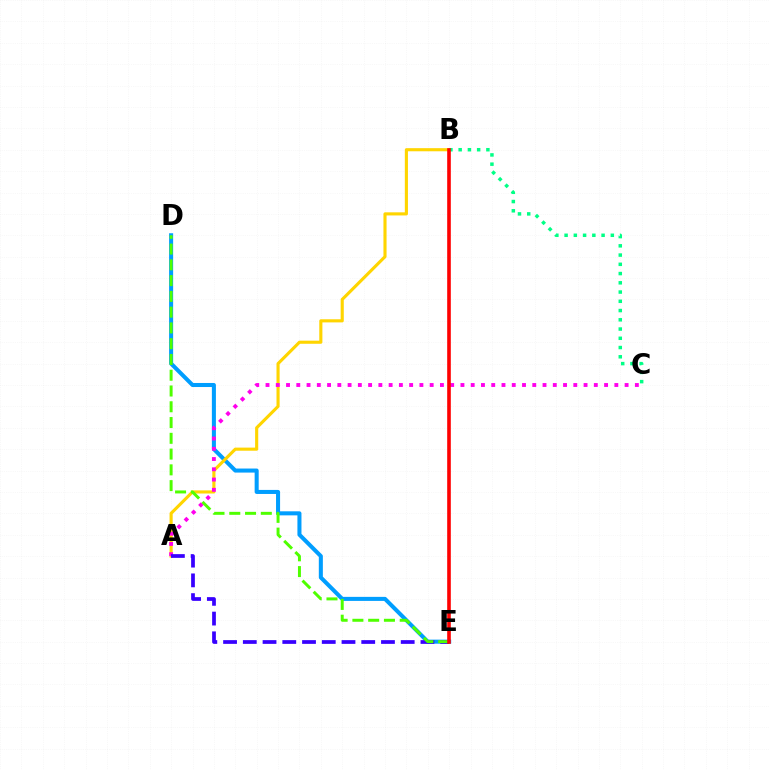{('D', 'E'): [{'color': '#009eff', 'line_style': 'solid', 'thickness': 2.91}, {'color': '#4fff00', 'line_style': 'dashed', 'thickness': 2.14}], ('A', 'B'): [{'color': '#ffd500', 'line_style': 'solid', 'thickness': 2.25}], ('B', 'C'): [{'color': '#00ff86', 'line_style': 'dotted', 'thickness': 2.51}], ('A', 'C'): [{'color': '#ff00ed', 'line_style': 'dotted', 'thickness': 2.79}], ('A', 'E'): [{'color': '#3700ff', 'line_style': 'dashed', 'thickness': 2.68}], ('B', 'E'): [{'color': '#ff0000', 'line_style': 'solid', 'thickness': 2.6}]}